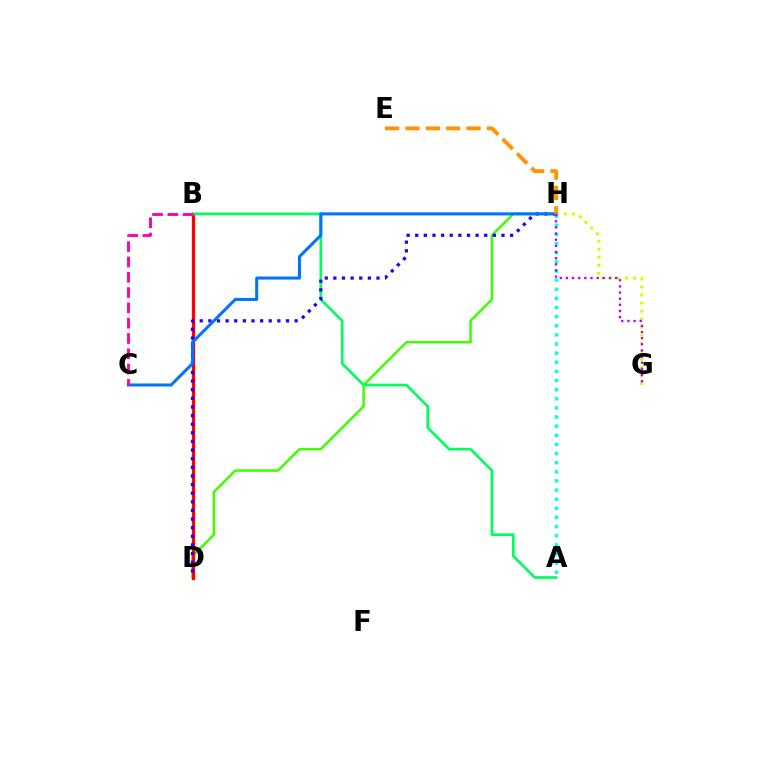{('D', 'H'): [{'color': '#3dff00', 'line_style': 'solid', 'thickness': 1.8}, {'color': '#2500ff', 'line_style': 'dotted', 'thickness': 2.34}], ('B', 'D'): [{'color': '#ff0000', 'line_style': 'solid', 'thickness': 2.34}], ('G', 'H'): [{'color': '#d1ff00', 'line_style': 'dotted', 'thickness': 2.19}, {'color': '#b900ff', 'line_style': 'dotted', 'thickness': 1.67}], ('A', 'B'): [{'color': '#00ff5c', 'line_style': 'solid', 'thickness': 1.93}], ('A', 'H'): [{'color': '#00fff6', 'line_style': 'dotted', 'thickness': 2.48}], ('C', 'H'): [{'color': '#0074ff', 'line_style': 'solid', 'thickness': 2.2}], ('E', 'H'): [{'color': '#ff9400', 'line_style': 'dashed', 'thickness': 2.77}], ('B', 'C'): [{'color': '#ff00ac', 'line_style': 'dashed', 'thickness': 2.08}]}